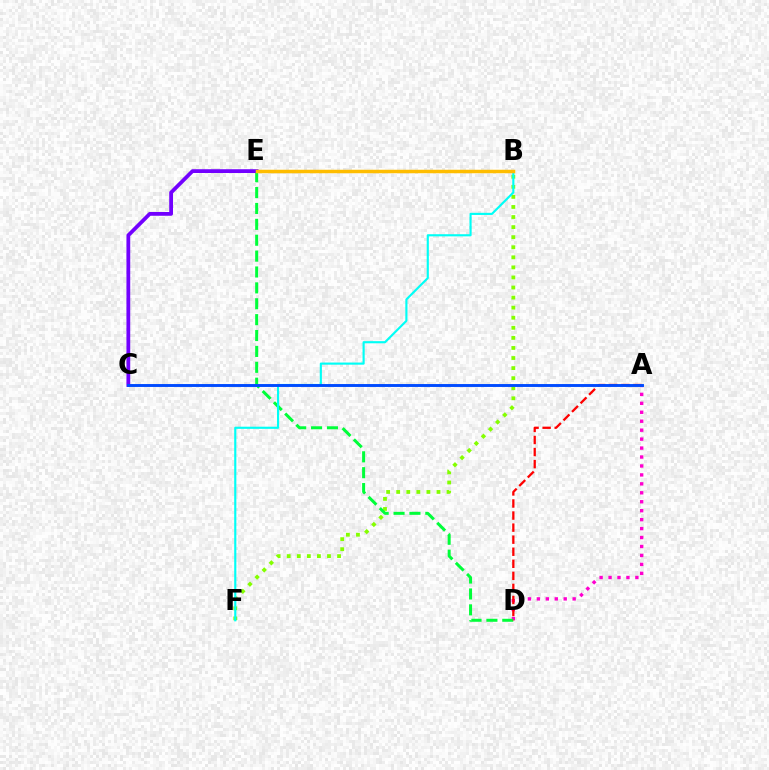{('A', 'D'): [{'color': '#ff00cf', 'line_style': 'dotted', 'thickness': 2.43}, {'color': '#ff0000', 'line_style': 'dashed', 'thickness': 1.64}], ('B', 'F'): [{'color': '#84ff00', 'line_style': 'dotted', 'thickness': 2.74}, {'color': '#00fff6', 'line_style': 'solid', 'thickness': 1.54}], ('D', 'E'): [{'color': '#00ff39', 'line_style': 'dashed', 'thickness': 2.16}], ('C', 'E'): [{'color': '#7200ff', 'line_style': 'solid', 'thickness': 2.72}], ('B', 'E'): [{'color': '#ffbd00', 'line_style': 'solid', 'thickness': 2.51}], ('A', 'C'): [{'color': '#004bff', 'line_style': 'solid', 'thickness': 2.1}]}